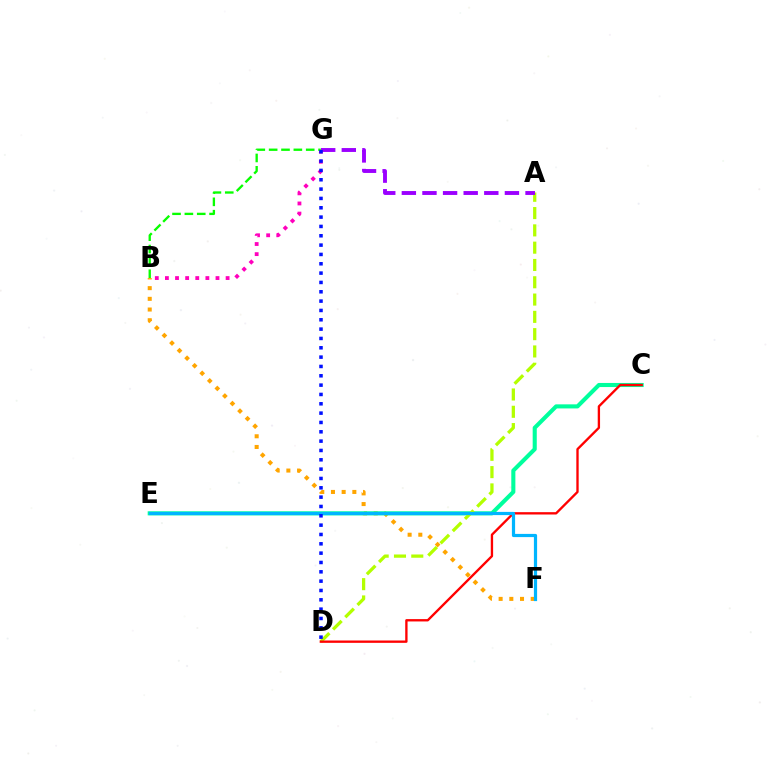{('B', 'F'): [{'color': '#ffa500', 'line_style': 'dotted', 'thickness': 2.9}], ('C', 'E'): [{'color': '#00ff9d', 'line_style': 'solid', 'thickness': 2.94}], ('B', 'G'): [{'color': '#ff00bd', 'line_style': 'dotted', 'thickness': 2.75}, {'color': '#08ff00', 'line_style': 'dashed', 'thickness': 1.68}], ('A', 'D'): [{'color': '#b3ff00', 'line_style': 'dashed', 'thickness': 2.35}], ('C', 'D'): [{'color': '#ff0000', 'line_style': 'solid', 'thickness': 1.69}], ('E', 'F'): [{'color': '#00b5ff', 'line_style': 'solid', 'thickness': 2.31}], ('A', 'G'): [{'color': '#9b00ff', 'line_style': 'dashed', 'thickness': 2.8}], ('D', 'G'): [{'color': '#0010ff', 'line_style': 'dotted', 'thickness': 2.54}]}